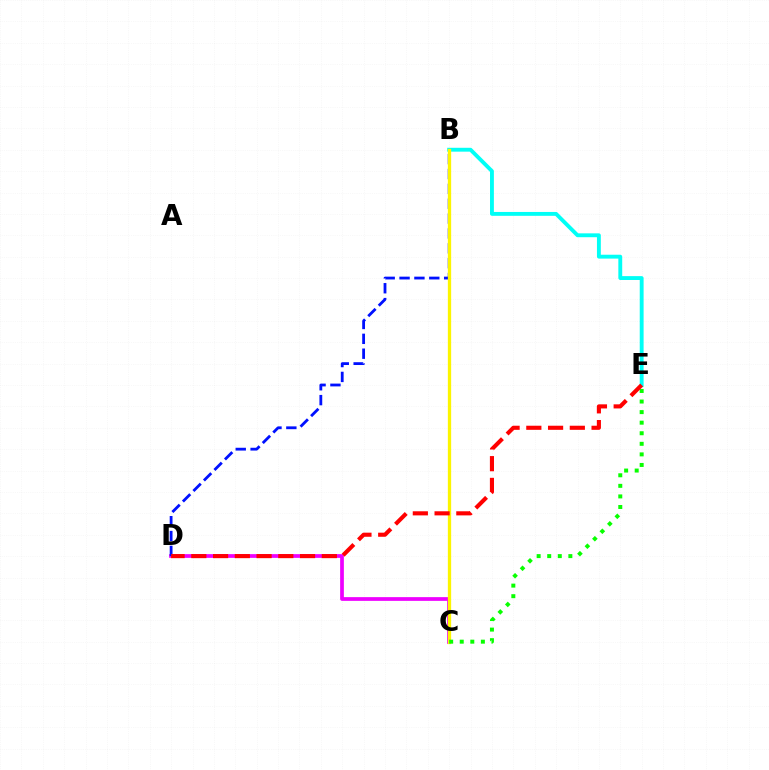{('C', 'D'): [{'color': '#ee00ff', 'line_style': 'solid', 'thickness': 2.68}], ('B', 'D'): [{'color': '#0010ff', 'line_style': 'dashed', 'thickness': 2.02}], ('B', 'E'): [{'color': '#00fff6', 'line_style': 'solid', 'thickness': 2.79}], ('B', 'C'): [{'color': '#fcf500', 'line_style': 'solid', 'thickness': 2.38}], ('C', 'E'): [{'color': '#08ff00', 'line_style': 'dotted', 'thickness': 2.87}], ('D', 'E'): [{'color': '#ff0000', 'line_style': 'dashed', 'thickness': 2.95}]}